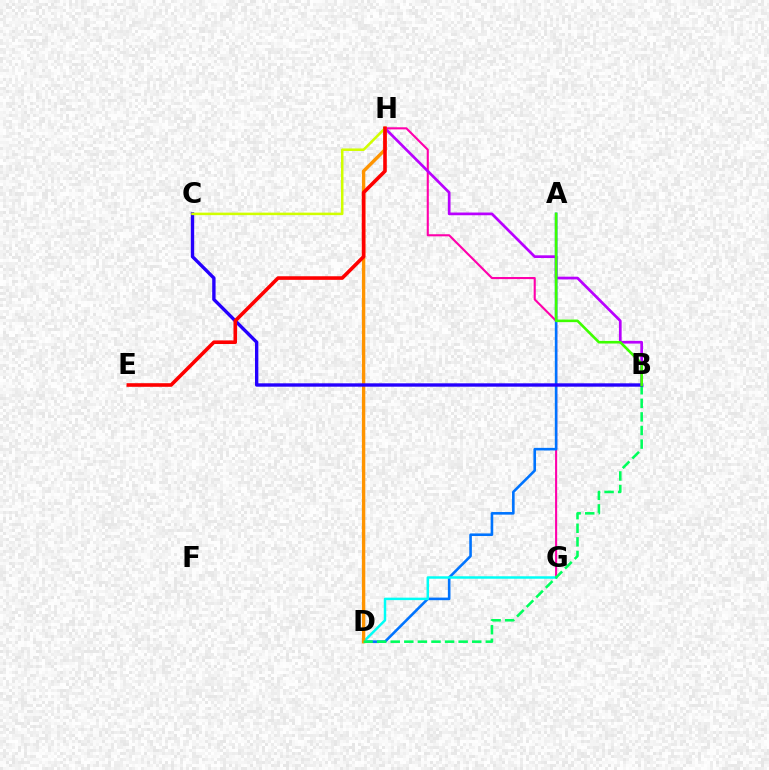{('G', 'H'): [{'color': '#ff00ac', 'line_style': 'solid', 'thickness': 1.51}], ('B', 'H'): [{'color': '#b900ff', 'line_style': 'solid', 'thickness': 1.96}], ('A', 'D'): [{'color': '#0074ff', 'line_style': 'solid', 'thickness': 1.87}], ('D', 'G'): [{'color': '#00fff6', 'line_style': 'solid', 'thickness': 1.78}], ('D', 'H'): [{'color': '#ff9400', 'line_style': 'solid', 'thickness': 2.42}], ('B', 'D'): [{'color': '#00ff5c', 'line_style': 'dashed', 'thickness': 1.85}], ('B', 'C'): [{'color': '#2500ff', 'line_style': 'solid', 'thickness': 2.42}], ('C', 'H'): [{'color': '#d1ff00', 'line_style': 'solid', 'thickness': 1.82}], ('A', 'B'): [{'color': '#3dff00', 'line_style': 'solid', 'thickness': 1.88}], ('E', 'H'): [{'color': '#ff0000', 'line_style': 'solid', 'thickness': 2.59}]}